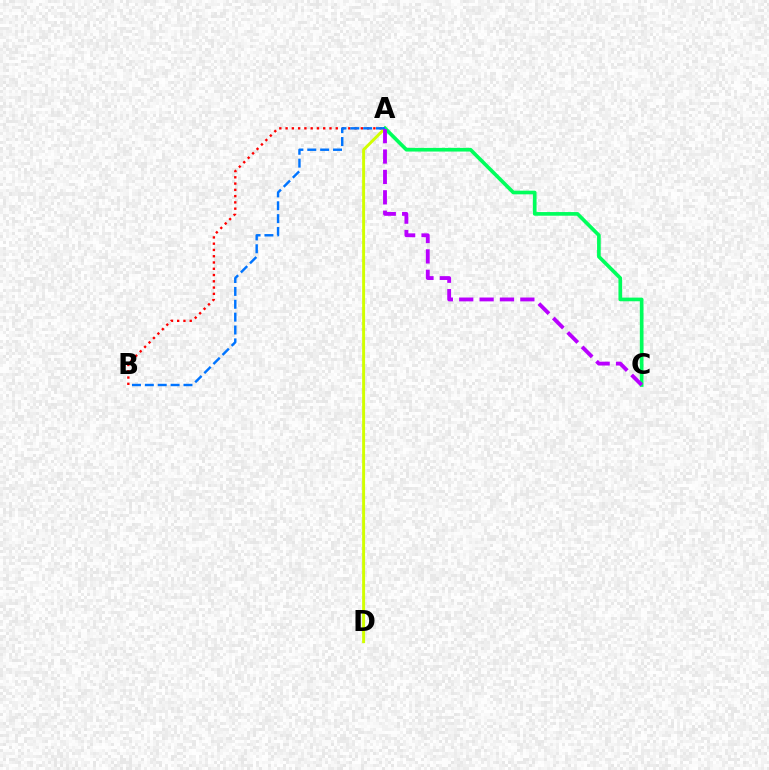{('A', 'B'): [{'color': '#ff0000', 'line_style': 'dotted', 'thickness': 1.7}, {'color': '#0074ff', 'line_style': 'dashed', 'thickness': 1.75}], ('A', 'D'): [{'color': '#d1ff00', 'line_style': 'solid', 'thickness': 2.12}], ('A', 'C'): [{'color': '#00ff5c', 'line_style': 'solid', 'thickness': 2.63}, {'color': '#b900ff', 'line_style': 'dashed', 'thickness': 2.77}]}